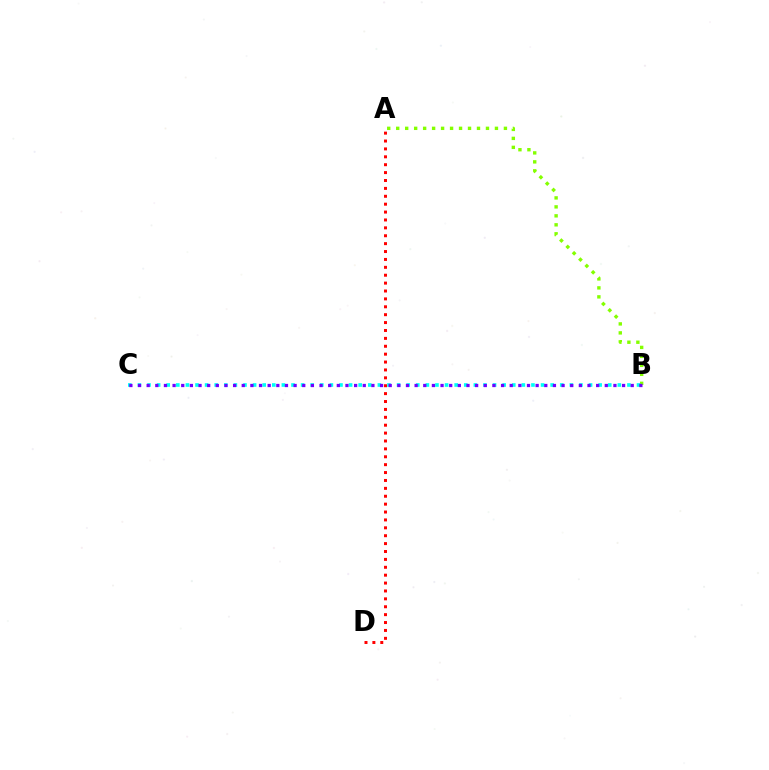{('A', 'D'): [{'color': '#ff0000', 'line_style': 'dotted', 'thickness': 2.14}], ('A', 'B'): [{'color': '#84ff00', 'line_style': 'dotted', 'thickness': 2.44}], ('B', 'C'): [{'color': '#00fff6', 'line_style': 'dotted', 'thickness': 2.61}, {'color': '#7200ff', 'line_style': 'dotted', 'thickness': 2.35}]}